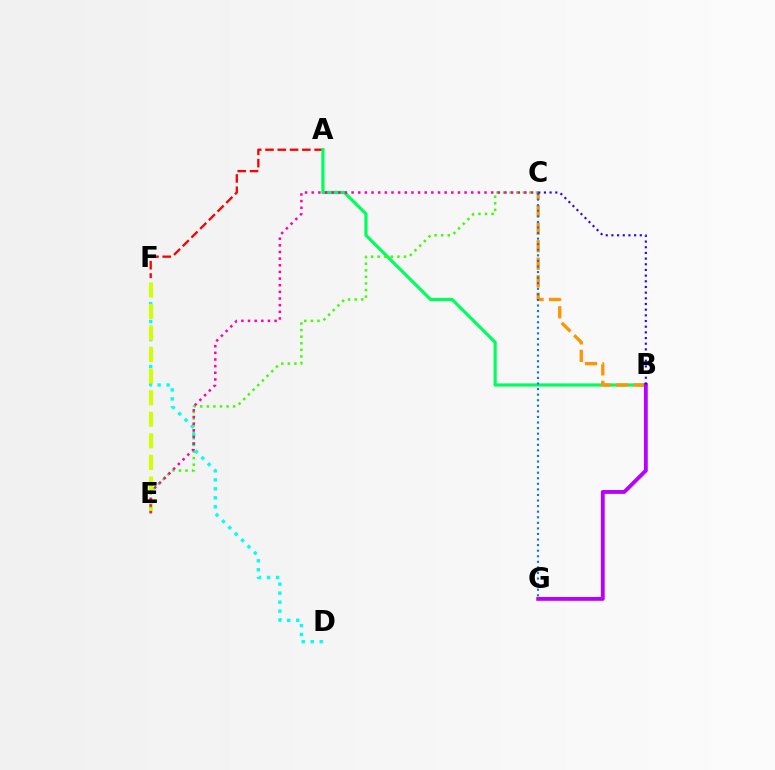{('A', 'F'): [{'color': '#ff0000', 'line_style': 'dashed', 'thickness': 1.67}], ('A', 'B'): [{'color': '#00ff5c', 'line_style': 'solid', 'thickness': 2.3}], ('B', 'C'): [{'color': '#ff9400', 'line_style': 'dashed', 'thickness': 2.38}, {'color': '#2500ff', 'line_style': 'dotted', 'thickness': 1.54}], ('B', 'G'): [{'color': '#b900ff', 'line_style': 'solid', 'thickness': 2.77}], ('D', 'F'): [{'color': '#00fff6', 'line_style': 'dotted', 'thickness': 2.44}], ('E', 'F'): [{'color': '#d1ff00', 'line_style': 'dashed', 'thickness': 2.93}], ('C', 'E'): [{'color': '#3dff00', 'line_style': 'dotted', 'thickness': 1.79}, {'color': '#ff00ac', 'line_style': 'dotted', 'thickness': 1.81}], ('C', 'G'): [{'color': '#0074ff', 'line_style': 'dotted', 'thickness': 1.51}]}